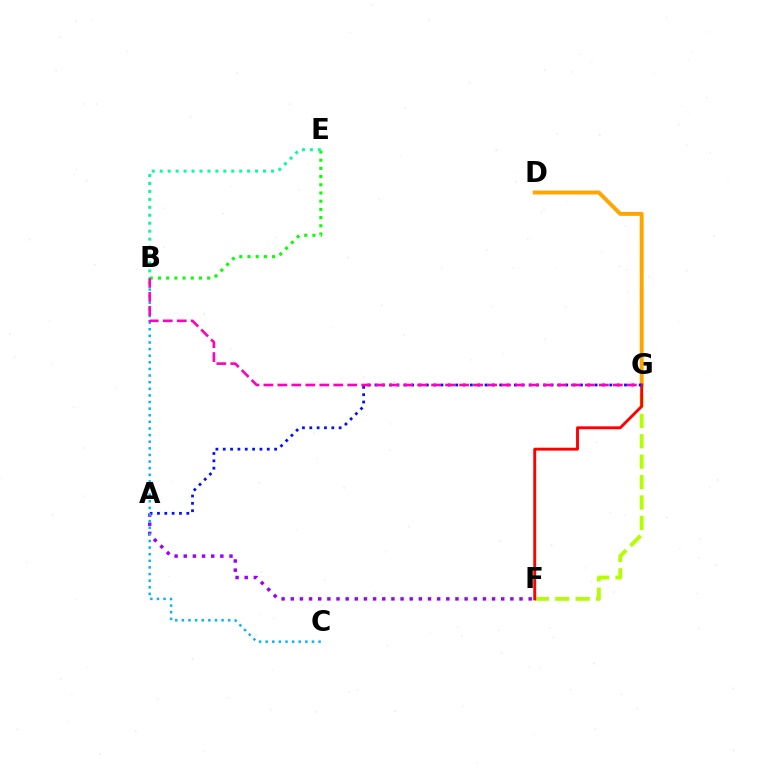{('D', 'G'): [{'color': '#ffa500', 'line_style': 'solid', 'thickness': 2.84}], ('F', 'G'): [{'color': '#b3ff00', 'line_style': 'dashed', 'thickness': 2.77}, {'color': '#ff0000', 'line_style': 'solid', 'thickness': 2.08}], ('B', 'E'): [{'color': '#08ff00', 'line_style': 'dotted', 'thickness': 2.23}, {'color': '#00ff9d', 'line_style': 'dotted', 'thickness': 2.16}], ('A', 'G'): [{'color': '#0010ff', 'line_style': 'dotted', 'thickness': 1.99}], ('A', 'F'): [{'color': '#9b00ff', 'line_style': 'dotted', 'thickness': 2.49}], ('B', 'C'): [{'color': '#00b5ff', 'line_style': 'dotted', 'thickness': 1.8}], ('B', 'G'): [{'color': '#ff00bd', 'line_style': 'dashed', 'thickness': 1.9}]}